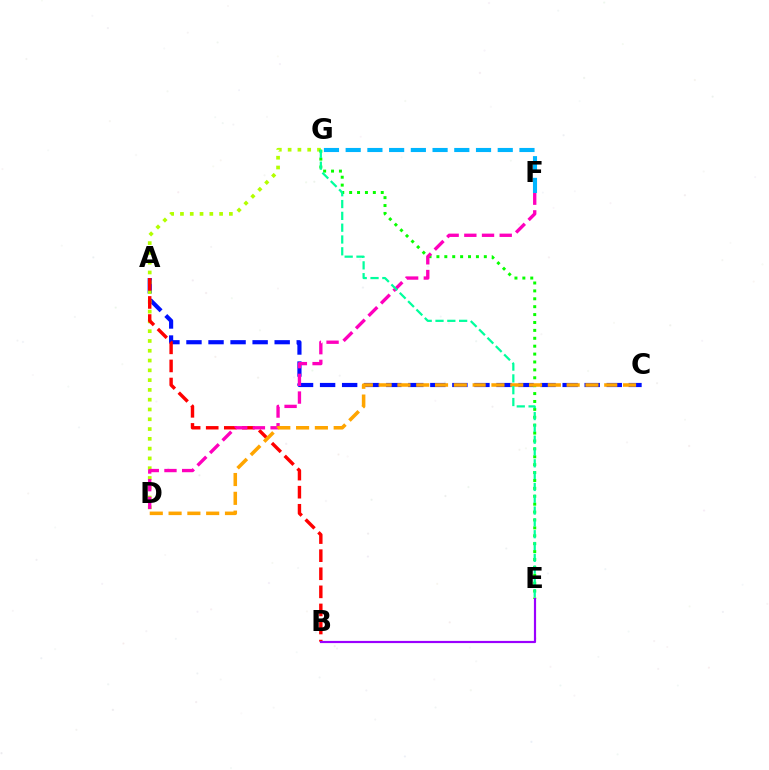{('A', 'C'): [{'color': '#0010ff', 'line_style': 'dashed', 'thickness': 3.0}], ('D', 'G'): [{'color': '#b3ff00', 'line_style': 'dotted', 'thickness': 2.66}], ('A', 'B'): [{'color': '#ff0000', 'line_style': 'dashed', 'thickness': 2.46}], ('E', 'G'): [{'color': '#08ff00', 'line_style': 'dotted', 'thickness': 2.15}, {'color': '#00ff9d', 'line_style': 'dashed', 'thickness': 1.6}], ('B', 'E'): [{'color': '#9b00ff', 'line_style': 'solid', 'thickness': 1.57}], ('D', 'F'): [{'color': '#ff00bd', 'line_style': 'dashed', 'thickness': 2.4}], ('C', 'D'): [{'color': '#ffa500', 'line_style': 'dashed', 'thickness': 2.55}], ('F', 'G'): [{'color': '#00b5ff', 'line_style': 'dashed', 'thickness': 2.95}]}